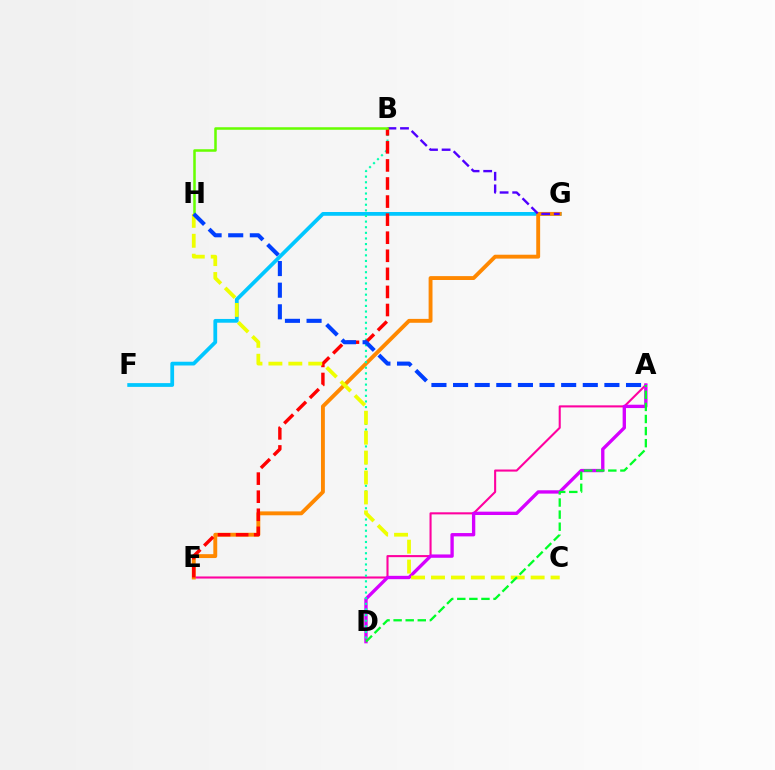{('F', 'G'): [{'color': '#00c7ff', 'line_style': 'solid', 'thickness': 2.71}], ('A', 'E'): [{'color': '#ff00a0', 'line_style': 'solid', 'thickness': 1.5}], ('A', 'D'): [{'color': '#d600ff', 'line_style': 'solid', 'thickness': 2.41}, {'color': '#00ff27', 'line_style': 'dashed', 'thickness': 1.64}], ('E', 'G'): [{'color': '#ff8800', 'line_style': 'solid', 'thickness': 2.8}], ('B', 'G'): [{'color': '#4f00ff', 'line_style': 'dashed', 'thickness': 1.71}], ('B', 'D'): [{'color': '#00ffaf', 'line_style': 'dotted', 'thickness': 1.53}], ('B', 'E'): [{'color': '#ff0000', 'line_style': 'dashed', 'thickness': 2.46}], ('B', 'H'): [{'color': '#66ff00', 'line_style': 'solid', 'thickness': 1.82}], ('C', 'H'): [{'color': '#eeff00', 'line_style': 'dashed', 'thickness': 2.71}], ('A', 'H'): [{'color': '#003fff', 'line_style': 'dashed', 'thickness': 2.94}]}